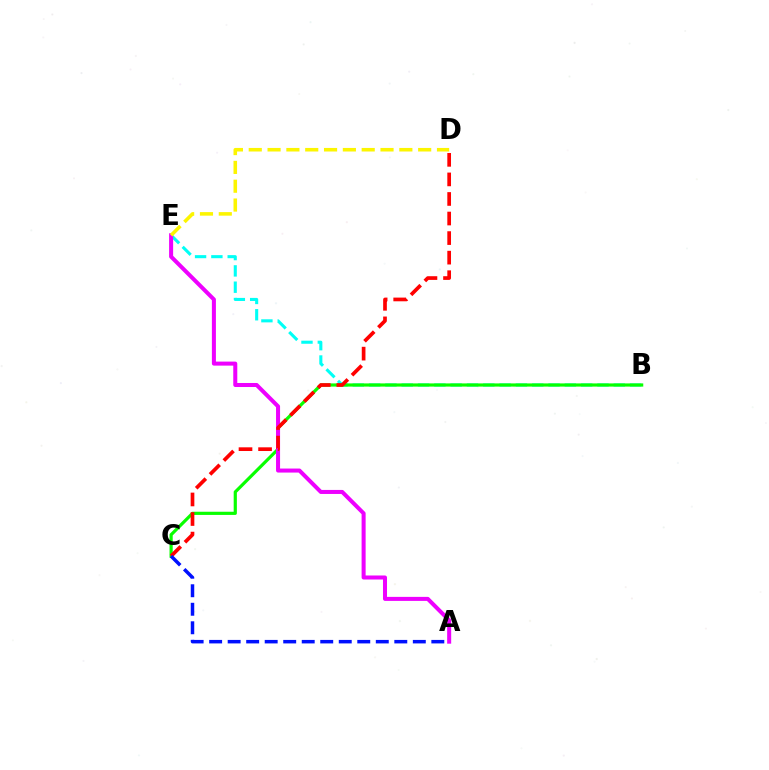{('B', 'E'): [{'color': '#00fff6', 'line_style': 'dashed', 'thickness': 2.22}], ('B', 'C'): [{'color': '#08ff00', 'line_style': 'solid', 'thickness': 2.29}], ('A', 'E'): [{'color': '#ee00ff', 'line_style': 'solid', 'thickness': 2.9}], ('C', 'D'): [{'color': '#ff0000', 'line_style': 'dashed', 'thickness': 2.66}], ('D', 'E'): [{'color': '#fcf500', 'line_style': 'dashed', 'thickness': 2.56}], ('A', 'C'): [{'color': '#0010ff', 'line_style': 'dashed', 'thickness': 2.52}]}